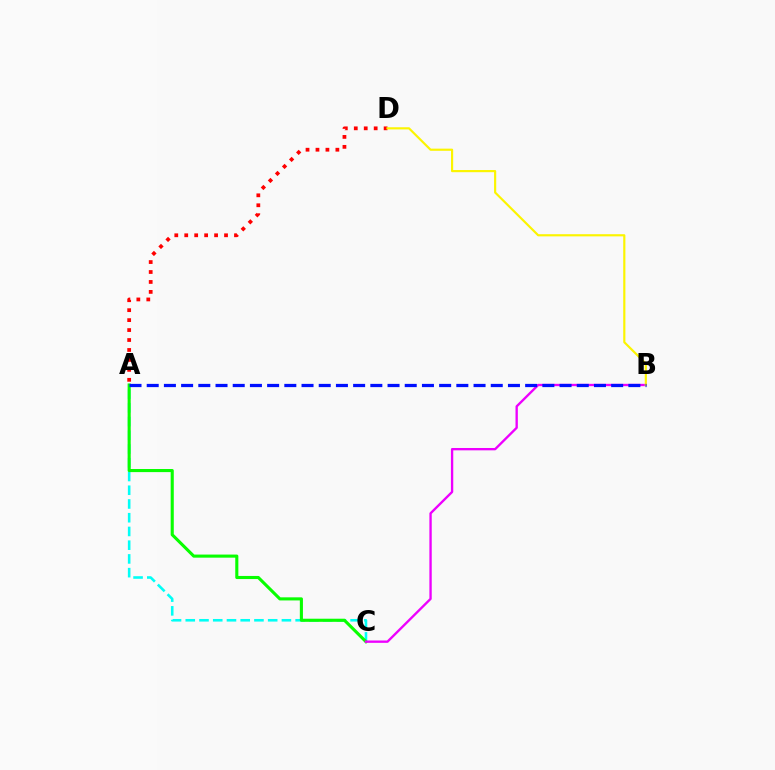{('A', 'C'): [{'color': '#00fff6', 'line_style': 'dashed', 'thickness': 1.87}, {'color': '#08ff00', 'line_style': 'solid', 'thickness': 2.23}], ('A', 'D'): [{'color': '#ff0000', 'line_style': 'dotted', 'thickness': 2.7}], ('B', 'C'): [{'color': '#ee00ff', 'line_style': 'solid', 'thickness': 1.69}], ('B', 'D'): [{'color': '#fcf500', 'line_style': 'solid', 'thickness': 1.56}], ('A', 'B'): [{'color': '#0010ff', 'line_style': 'dashed', 'thickness': 2.34}]}